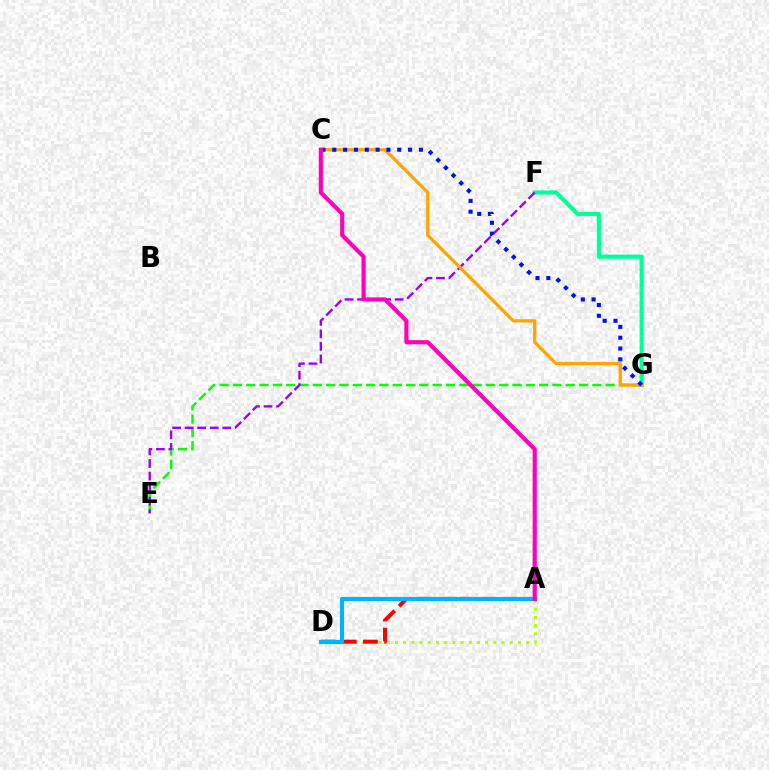{('E', 'G'): [{'color': '#08ff00', 'line_style': 'dashed', 'thickness': 1.81}], ('A', 'D'): [{'color': '#b3ff00', 'line_style': 'dotted', 'thickness': 2.23}, {'color': '#ff0000', 'line_style': 'dashed', 'thickness': 2.87}, {'color': '#00b5ff', 'line_style': 'solid', 'thickness': 2.96}], ('F', 'G'): [{'color': '#00ff9d', 'line_style': 'solid', 'thickness': 2.98}], ('E', 'F'): [{'color': '#9b00ff', 'line_style': 'dashed', 'thickness': 1.7}], ('C', 'G'): [{'color': '#ffa500', 'line_style': 'solid', 'thickness': 2.34}, {'color': '#0010ff', 'line_style': 'dotted', 'thickness': 2.94}], ('A', 'C'): [{'color': '#ff00bd', 'line_style': 'solid', 'thickness': 2.98}]}